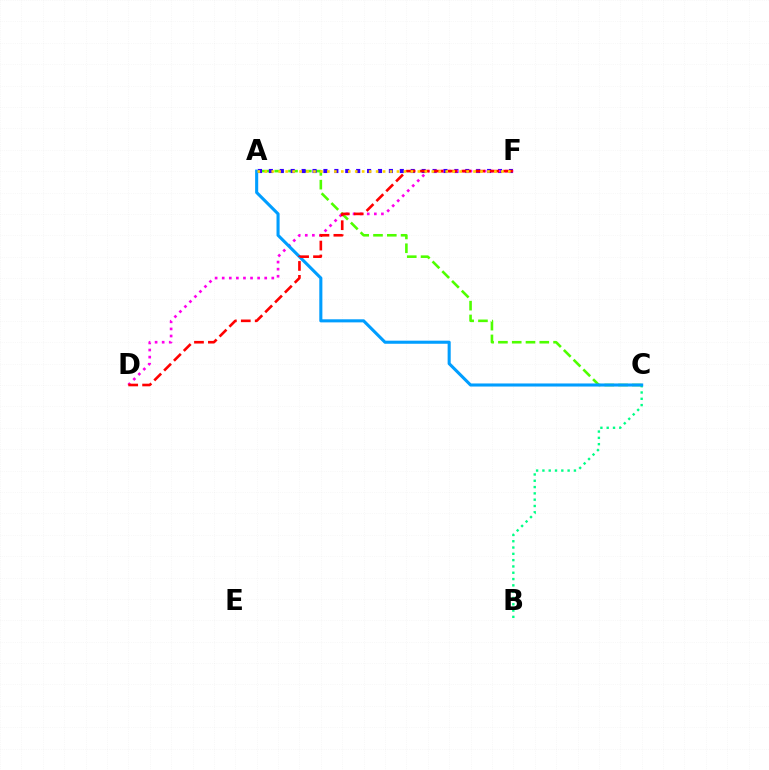{('B', 'C'): [{'color': '#00ff86', 'line_style': 'dotted', 'thickness': 1.71}], ('A', 'C'): [{'color': '#4fff00', 'line_style': 'dashed', 'thickness': 1.87}, {'color': '#009eff', 'line_style': 'solid', 'thickness': 2.22}], ('A', 'F'): [{'color': '#3700ff', 'line_style': 'dotted', 'thickness': 2.96}, {'color': '#ffd500', 'line_style': 'dotted', 'thickness': 1.89}], ('D', 'F'): [{'color': '#ff00ed', 'line_style': 'dotted', 'thickness': 1.92}, {'color': '#ff0000', 'line_style': 'dashed', 'thickness': 1.89}]}